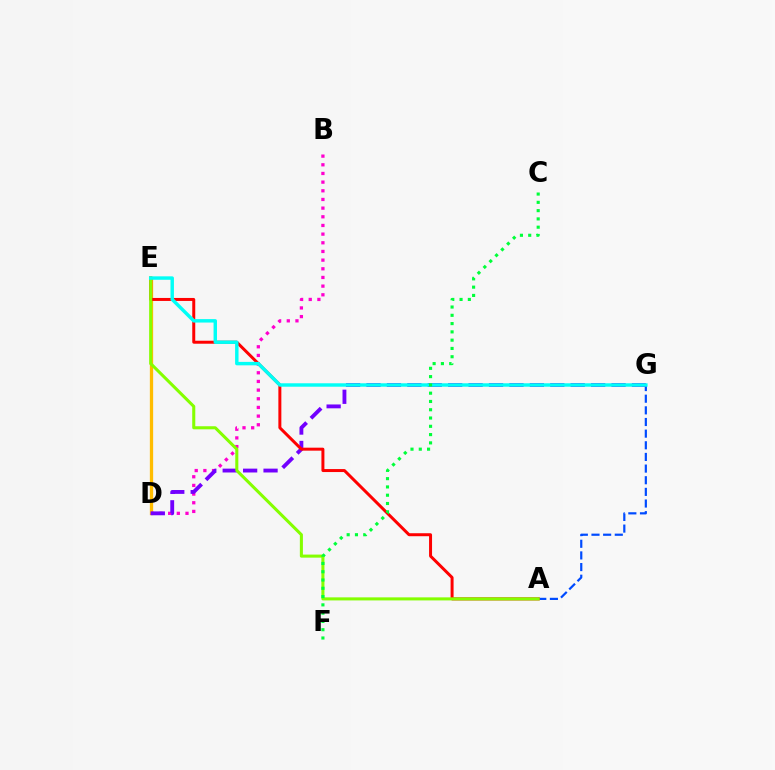{('D', 'E'): [{'color': '#ffbd00', 'line_style': 'solid', 'thickness': 2.37}], ('A', 'G'): [{'color': '#004bff', 'line_style': 'dashed', 'thickness': 1.58}], ('B', 'D'): [{'color': '#ff00cf', 'line_style': 'dotted', 'thickness': 2.35}], ('D', 'G'): [{'color': '#7200ff', 'line_style': 'dashed', 'thickness': 2.77}], ('A', 'E'): [{'color': '#ff0000', 'line_style': 'solid', 'thickness': 2.15}, {'color': '#84ff00', 'line_style': 'solid', 'thickness': 2.2}], ('E', 'G'): [{'color': '#00fff6', 'line_style': 'solid', 'thickness': 2.48}], ('C', 'F'): [{'color': '#00ff39', 'line_style': 'dotted', 'thickness': 2.25}]}